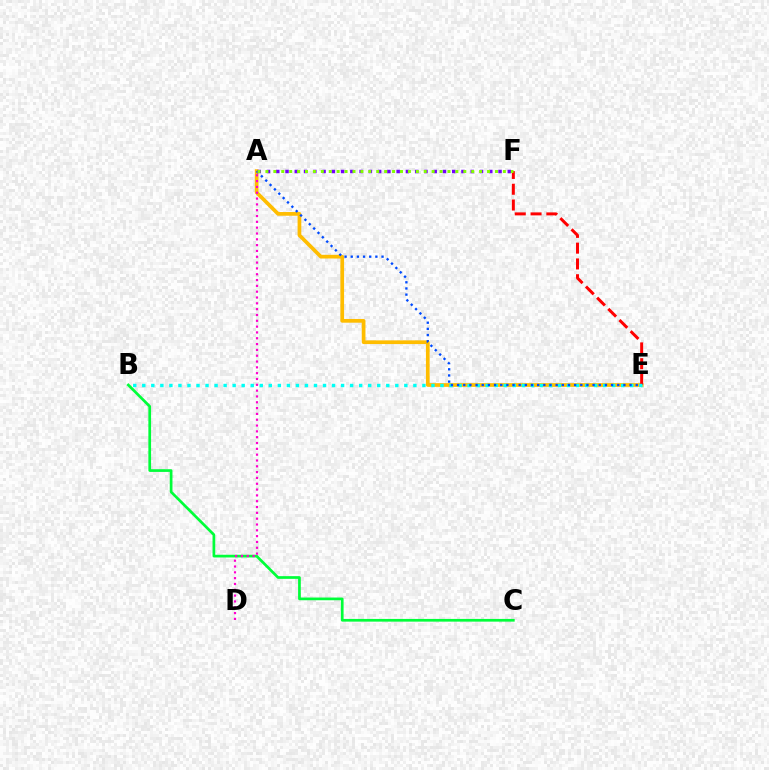{('A', 'E'): [{'color': '#ffbd00', 'line_style': 'solid', 'thickness': 2.67}, {'color': '#004bff', 'line_style': 'dotted', 'thickness': 1.67}], ('E', 'F'): [{'color': '#ff0000', 'line_style': 'dashed', 'thickness': 2.15}], ('B', 'C'): [{'color': '#00ff39', 'line_style': 'solid', 'thickness': 1.95}], ('A', 'D'): [{'color': '#ff00cf', 'line_style': 'dotted', 'thickness': 1.58}], ('B', 'E'): [{'color': '#00fff6', 'line_style': 'dotted', 'thickness': 2.46}], ('A', 'F'): [{'color': '#7200ff', 'line_style': 'dotted', 'thickness': 2.52}, {'color': '#84ff00', 'line_style': 'dotted', 'thickness': 2.15}]}